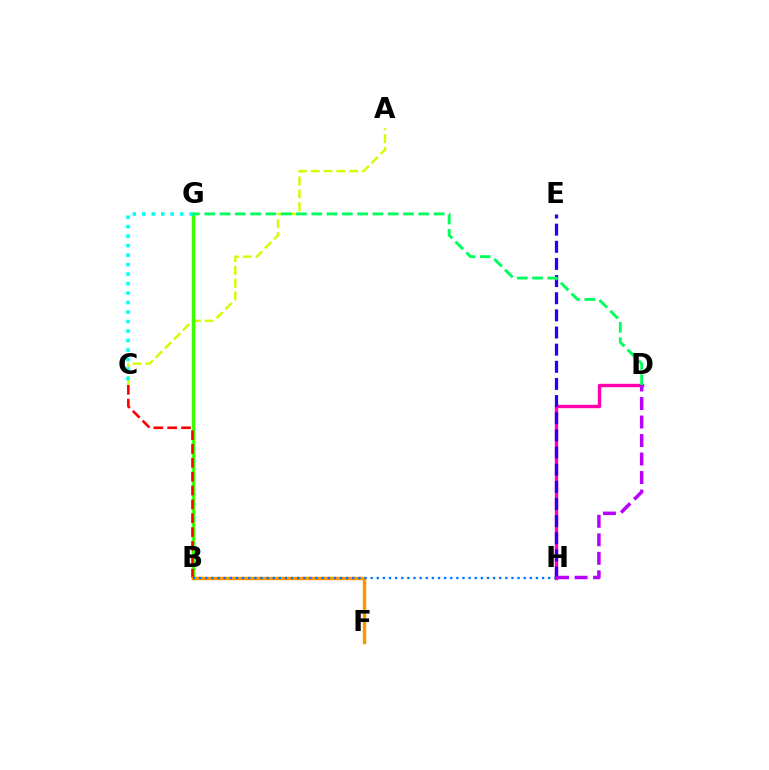{('D', 'H'): [{'color': '#ff00ac', 'line_style': 'solid', 'thickness': 2.43}, {'color': '#b900ff', 'line_style': 'dashed', 'thickness': 2.51}], ('A', 'C'): [{'color': '#d1ff00', 'line_style': 'dashed', 'thickness': 1.74}], ('B', 'G'): [{'color': '#3dff00', 'line_style': 'solid', 'thickness': 2.49}], ('E', 'H'): [{'color': '#2500ff', 'line_style': 'dashed', 'thickness': 2.33}], ('B', 'C'): [{'color': '#ff0000', 'line_style': 'dashed', 'thickness': 1.88}], ('B', 'F'): [{'color': '#ff9400', 'line_style': 'solid', 'thickness': 2.45}], ('C', 'G'): [{'color': '#00fff6', 'line_style': 'dotted', 'thickness': 2.58}], ('D', 'G'): [{'color': '#00ff5c', 'line_style': 'dashed', 'thickness': 2.08}], ('B', 'H'): [{'color': '#0074ff', 'line_style': 'dotted', 'thickness': 1.66}]}